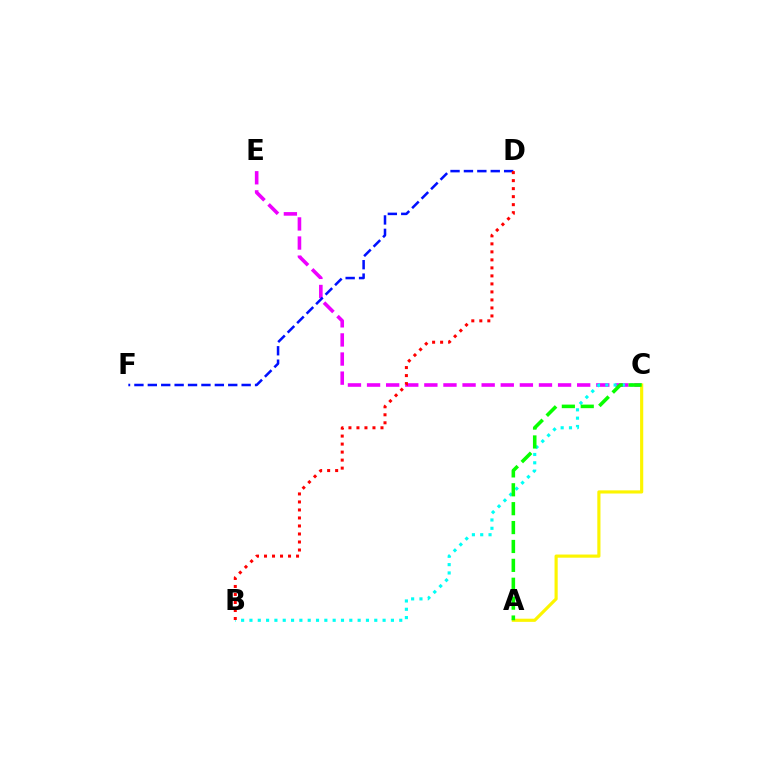{('C', 'E'): [{'color': '#ee00ff', 'line_style': 'dashed', 'thickness': 2.59}], ('D', 'F'): [{'color': '#0010ff', 'line_style': 'dashed', 'thickness': 1.82}], ('B', 'C'): [{'color': '#00fff6', 'line_style': 'dotted', 'thickness': 2.26}], ('A', 'C'): [{'color': '#fcf500', 'line_style': 'solid', 'thickness': 2.27}, {'color': '#08ff00', 'line_style': 'dashed', 'thickness': 2.57}], ('B', 'D'): [{'color': '#ff0000', 'line_style': 'dotted', 'thickness': 2.18}]}